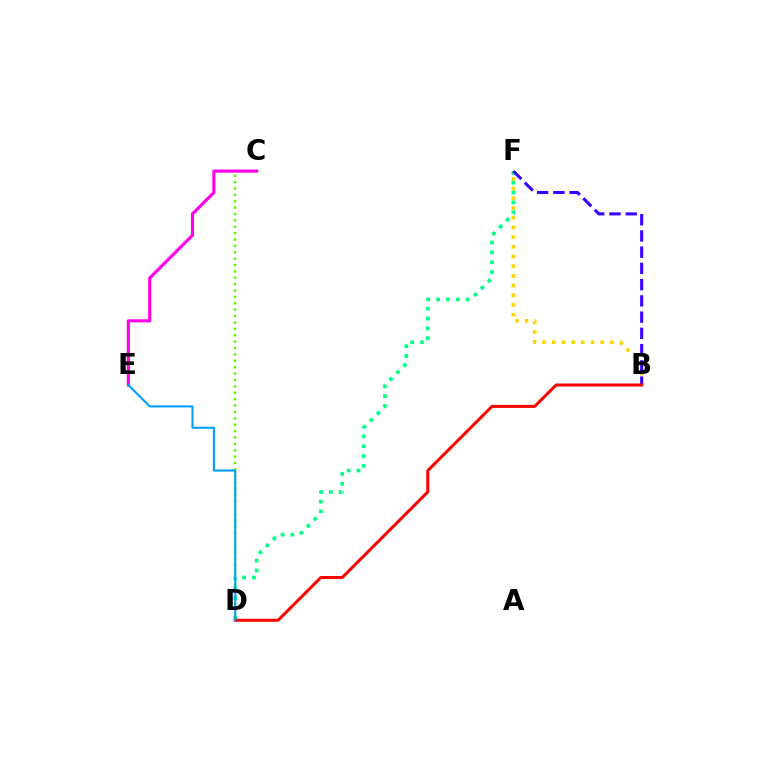{('B', 'F'): [{'color': '#ffd500', 'line_style': 'dotted', 'thickness': 2.64}, {'color': '#3700ff', 'line_style': 'dashed', 'thickness': 2.21}], ('D', 'F'): [{'color': '#00ff86', 'line_style': 'dotted', 'thickness': 2.67}], ('B', 'D'): [{'color': '#ff0000', 'line_style': 'solid', 'thickness': 2.17}], ('C', 'D'): [{'color': '#4fff00', 'line_style': 'dotted', 'thickness': 1.73}], ('C', 'E'): [{'color': '#ff00ed', 'line_style': 'solid', 'thickness': 2.25}], ('D', 'E'): [{'color': '#009eff', 'line_style': 'solid', 'thickness': 1.51}]}